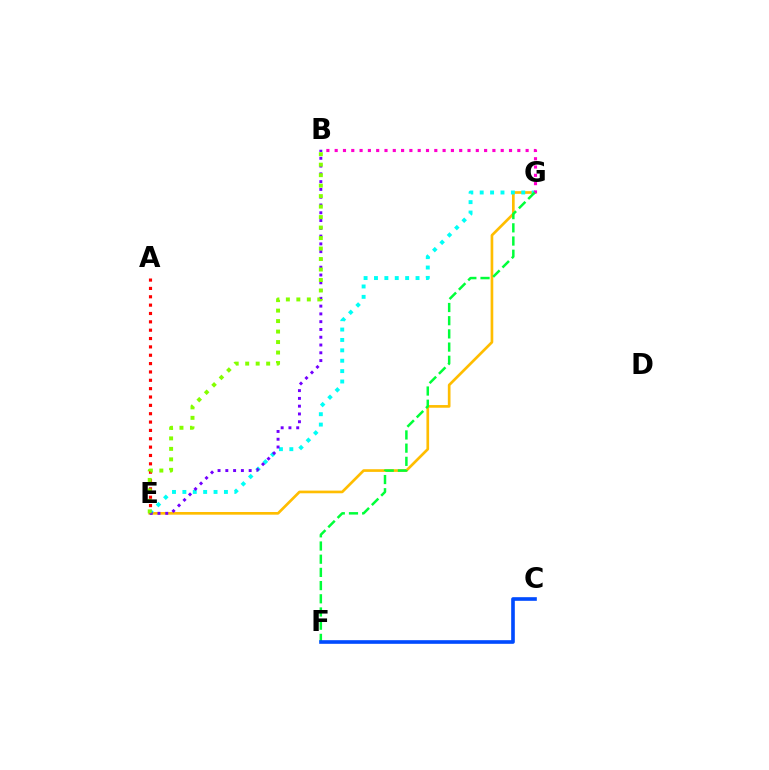{('E', 'G'): [{'color': '#ffbd00', 'line_style': 'solid', 'thickness': 1.93}, {'color': '#00fff6', 'line_style': 'dotted', 'thickness': 2.82}], ('A', 'E'): [{'color': '#ff0000', 'line_style': 'dotted', 'thickness': 2.27}], ('B', 'G'): [{'color': '#ff00cf', 'line_style': 'dotted', 'thickness': 2.26}], ('B', 'E'): [{'color': '#7200ff', 'line_style': 'dotted', 'thickness': 2.11}, {'color': '#84ff00', 'line_style': 'dotted', 'thickness': 2.85}], ('F', 'G'): [{'color': '#00ff39', 'line_style': 'dashed', 'thickness': 1.79}], ('C', 'F'): [{'color': '#004bff', 'line_style': 'solid', 'thickness': 2.62}]}